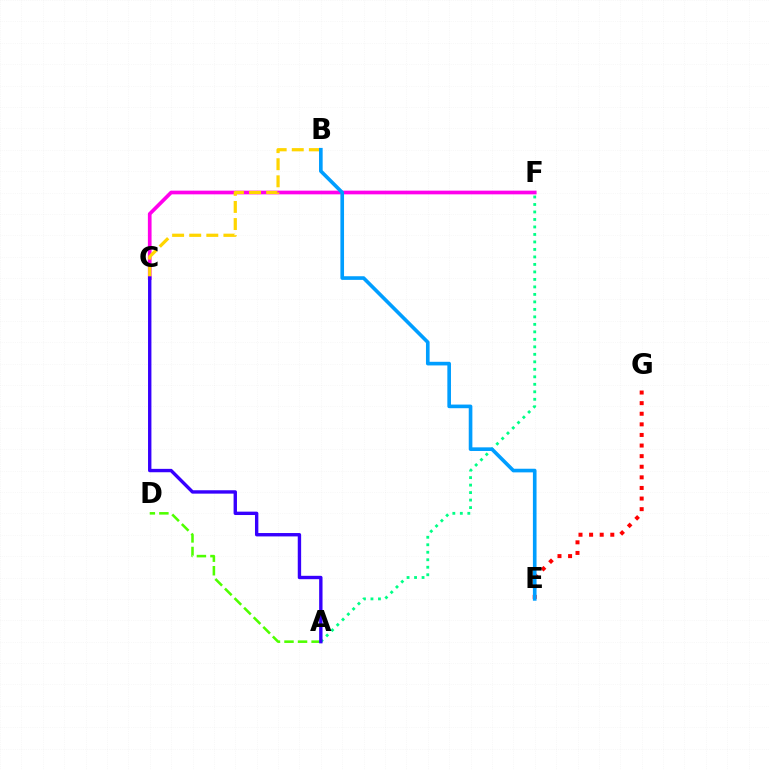{('E', 'G'): [{'color': '#ff0000', 'line_style': 'dotted', 'thickness': 2.88}], ('C', 'F'): [{'color': '#ff00ed', 'line_style': 'solid', 'thickness': 2.65}], ('A', 'D'): [{'color': '#4fff00', 'line_style': 'dashed', 'thickness': 1.84}], ('A', 'F'): [{'color': '#00ff86', 'line_style': 'dotted', 'thickness': 2.04}], ('B', 'C'): [{'color': '#ffd500', 'line_style': 'dashed', 'thickness': 2.32}], ('B', 'E'): [{'color': '#009eff', 'line_style': 'solid', 'thickness': 2.62}], ('A', 'C'): [{'color': '#3700ff', 'line_style': 'solid', 'thickness': 2.43}]}